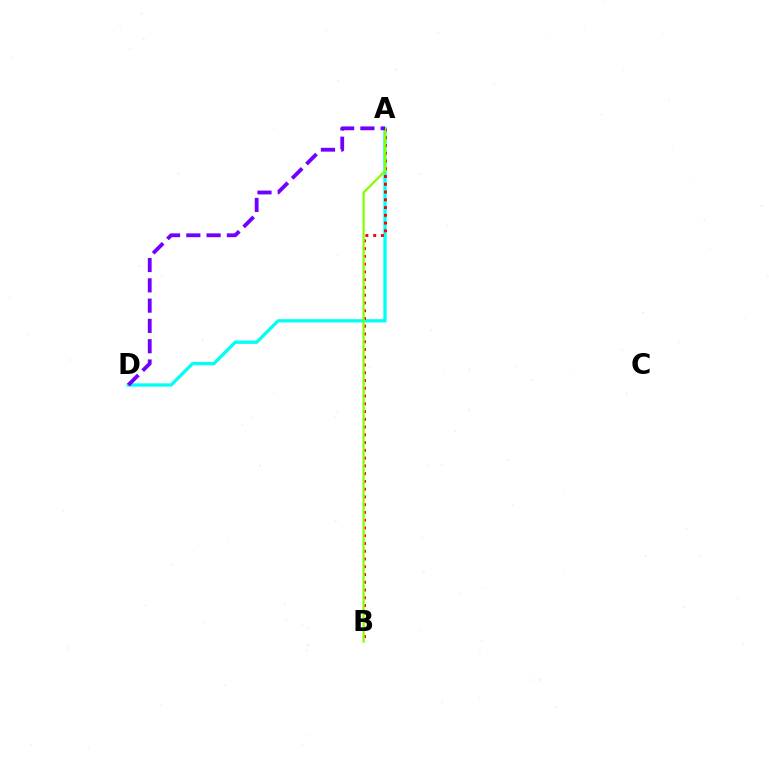{('A', 'D'): [{'color': '#00fff6', 'line_style': 'solid', 'thickness': 2.38}, {'color': '#7200ff', 'line_style': 'dashed', 'thickness': 2.76}], ('A', 'B'): [{'color': '#ff0000', 'line_style': 'dotted', 'thickness': 2.11}, {'color': '#84ff00', 'line_style': 'solid', 'thickness': 1.62}]}